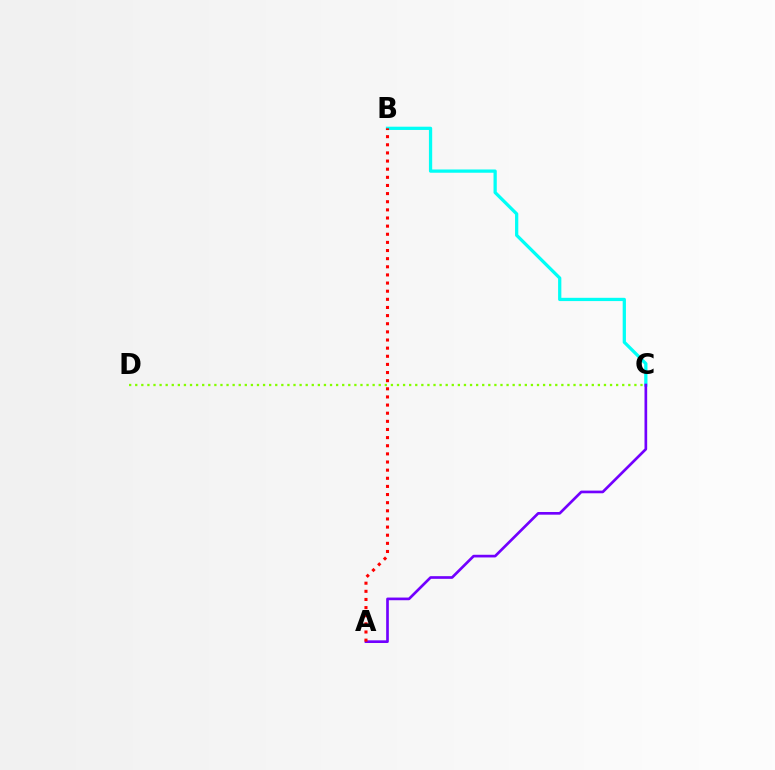{('B', 'C'): [{'color': '#00fff6', 'line_style': 'solid', 'thickness': 2.35}], ('A', 'C'): [{'color': '#7200ff', 'line_style': 'solid', 'thickness': 1.93}], ('C', 'D'): [{'color': '#84ff00', 'line_style': 'dotted', 'thickness': 1.65}], ('A', 'B'): [{'color': '#ff0000', 'line_style': 'dotted', 'thickness': 2.21}]}